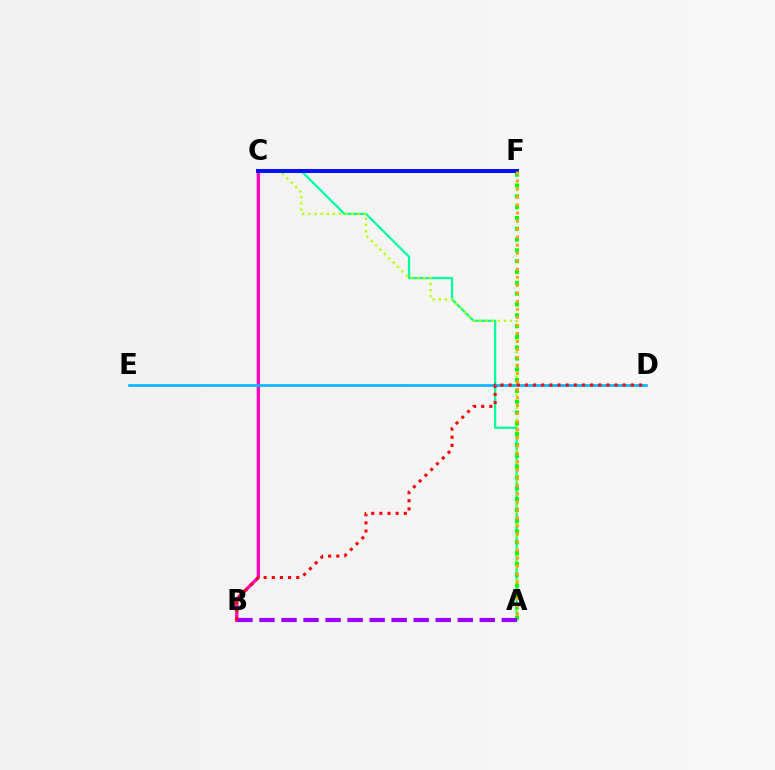{('B', 'C'): [{'color': '#ff00bd', 'line_style': 'solid', 'thickness': 2.39}], ('A', 'C'): [{'color': '#00ff9d', 'line_style': 'solid', 'thickness': 1.63}, {'color': '#b3ff00', 'line_style': 'dotted', 'thickness': 1.67}], ('A', 'F'): [{'color': '#08ff00', 'line_style': 'dotted', 'thickness': 2.94}, {'color': '#ffa500', 'line_style': 'dotted', 'thickness': 2.18}], ('C', 'F'): [{'color': '#0010ff', 'line_style': 'solid', 'thickness': 2.85}], ('D', 'E'): [{'color': '#00b5ff', 'line_style': 'solid', 'thickness': 1.91}], ('A', 'B'): [{'color': '#9b00ff', 'line_style': 'dashed', 'thickness': 2.99}], ('B', 'D'): [{'color': '#ff0000', 'line_style': 'dotted', 'thickness': 2.21}]}